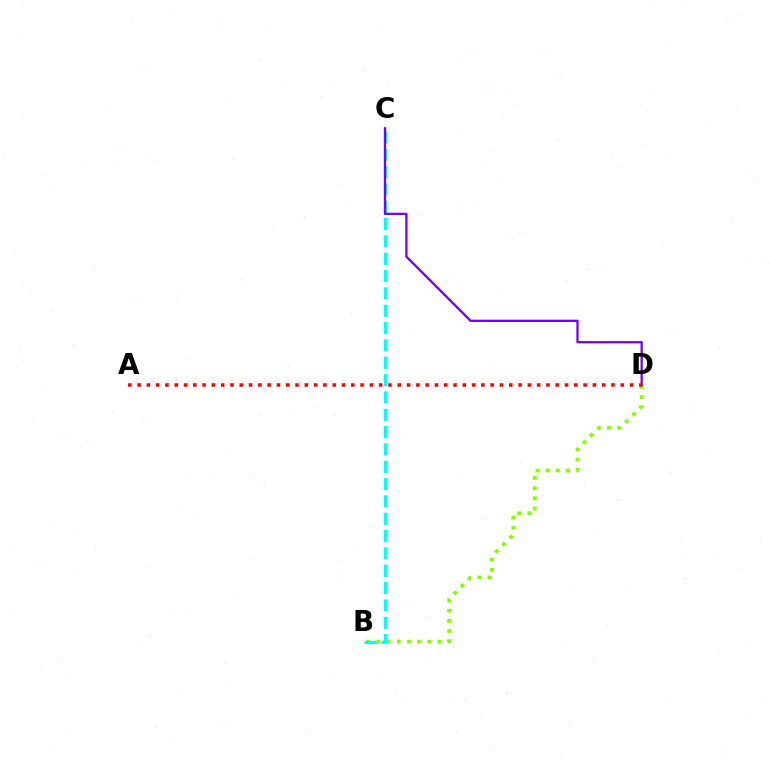{('B', 'D'): [{'color': '#84ff00', 'line_style': 'dotted', 'thickness': 2.76}], ('B', 'C'): [{'color': '#00fff6', 'line_style': 'dashed', 'thickness': 2.35}], ('C', 'D'): [{'color': '#7200ff', 'line_style': 'solid', 'thickness': 1.64}], ('A', 'D'): [{'color': '#ff0000', 'line_style': 'dotted', 'thickness': 2.52}]}